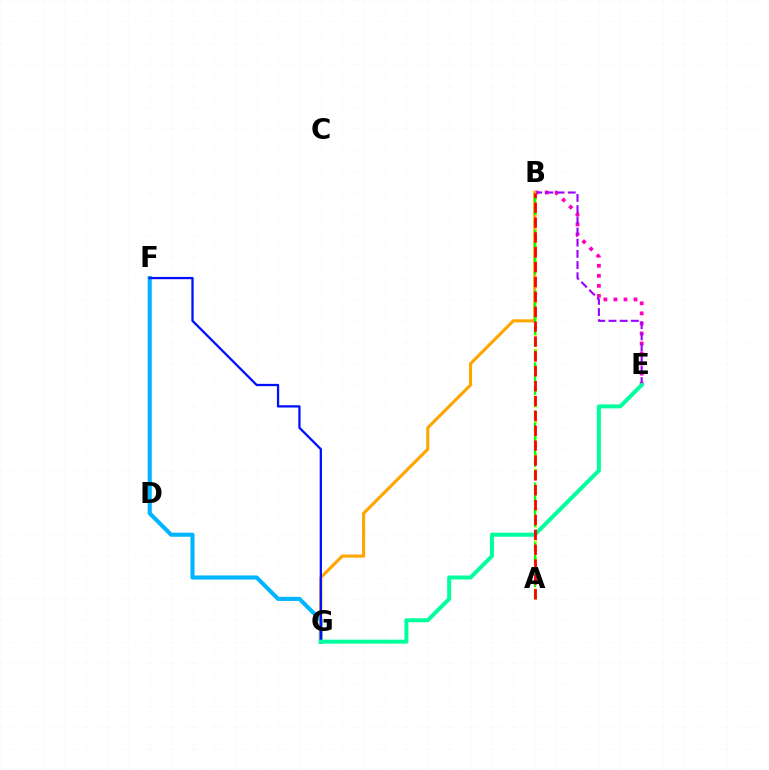{('B', 'E'): [{'color': '#ff00bd', 'line_style': 'dotted', 'thickness': 2.73}, {'color': '#9b00ff', 'line_style': 'dashed', 'thickness': 1.52}], ('A', 'B'): [{'color': '#b3ff00', 'line_style': 'dotted', 'thickness': 2.17}, {'color': '#08ff00', 'line_style': 'dashed', 'thickness': 1.63}, {'color': '#ff0000', 'line_style': 'dashed', 'thickness': 2.02}], ('F', 'G'): [{'color': '#00b5ff', 'line_style': 'solid', 'thickness': 2.94}, {'color': '#0010ff', 'line_style': 'solid', 'thickness': 1.64}], ('B', 'G'): [{'color': '#ffa500', 'line_style': 'solid', 'thickness': 2.24}], ('E', 'G'): [{'color': '#00ff9d', 'line_style': 'solid', 'thickness': 2.87}]}